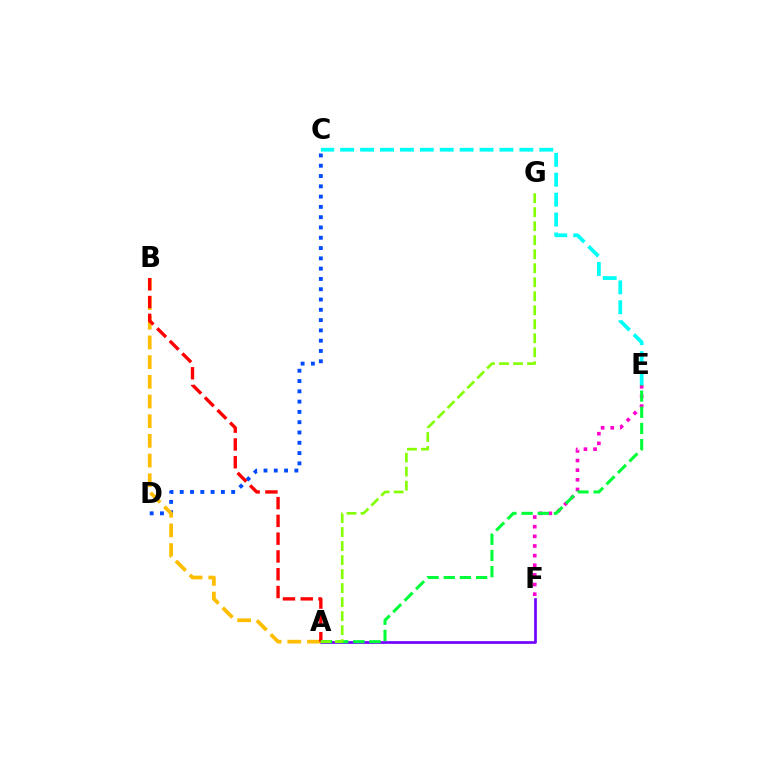{('A', 'F'): [{'color': '#7200ff', 'line_style': 'solid', 'thickness': 1.93}], ('C', 'D'): [{'color': '#004bff', 'line_style': 'dotted', 'thickness': 2.8}], ('A', 'B'): [{'color': '#ffbd00', 'line_style': 'dashed', 'thickness': 2.67}, {'color': '#ff0000', 'line_style': 'dashed', 'thickness': 2.42}], ('C', 'E'): [{'color': '#00fff6', 'line_style': 'dashed', 'thickness': 2.7}], ('E', 'F'): [{'color': '#ff00cf', 'line_style': 'dotted', 'thickness': 2.62}], ('A', 'E'): [{'color': '#00ff39', 'line_style': 'dashed', 'thickness': 2.2}], ('A', 'G'): [{'color': '#84ff00', 'line_style': 'dashed', 'thickness': 1.9}]}